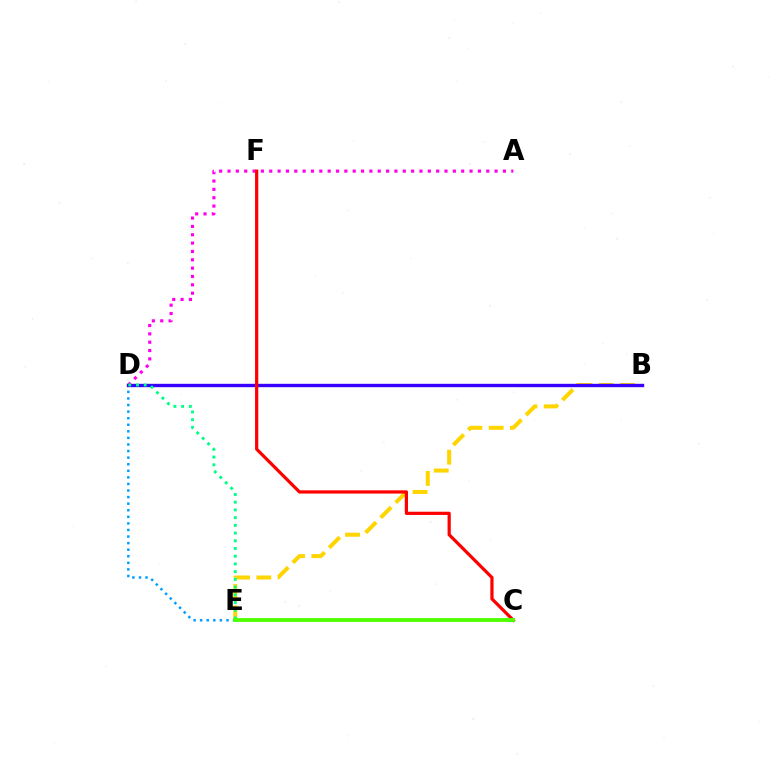{('A', 'D'): [{'color': '#ff00ed', 'line_style': 'dotted', 'thickness': 2.27}], ('D', 'E'): [{'color': '#009eff', 'line_style': 'dotted', 'thickness': 1.79}, {'color': '#00ff86', 'line_style': 'dotted', 'thickness': 2.1}], ('B', 'E'): [{'color': '#ffd500', 'line_style': 'dashed', 'thickness': 2.89}], ('B', 'D'): [{'color': '#3700ff', 'line_style': 'solid', 'thickness': 2.43}], ('C', 'F'): [{'color': '#ff0000', 'line_style': 'solid', 'thickness': 2.32}], ('C', 'E'): [{'color': '#4fff00', 'line_style': 'solid', 'thickness': 2.78}]}